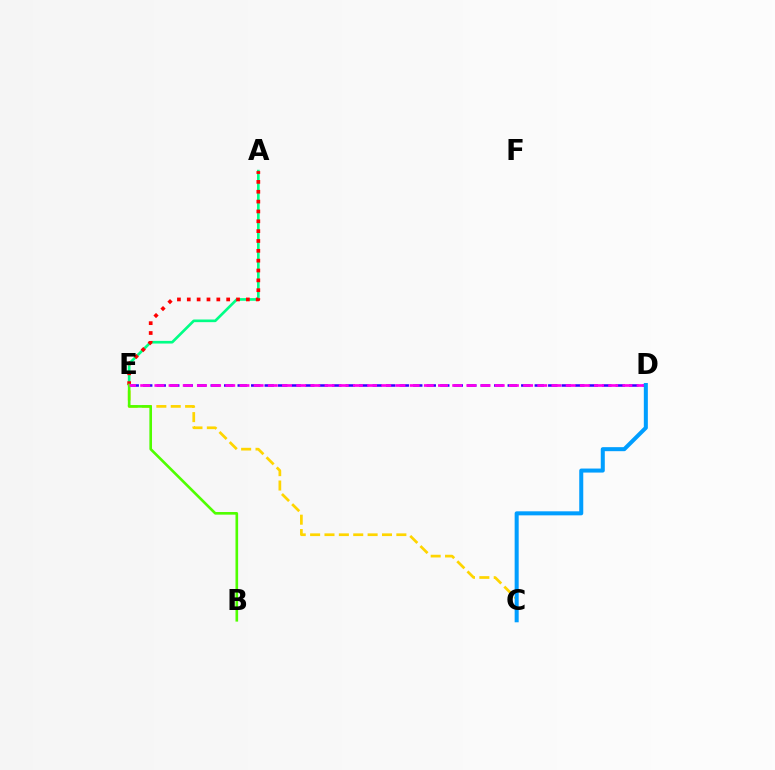{('A', 'E'): [{'color': '#00ff86', 'line_style': 'solid', 'thickness': 1.91}, {'color': '#ff0000', 'line_style': 'dotted', 'thickness': 2.68}], ('D', 'E'): [{'color': '#3700ff', 'line_style': 'dashed', 'thickness': 1.83}, {'color': '#ff00ed', 'line_style': 'dashed', 'thickness': 1.93}], ('C', 'E'): [{'color': '#ffd500', 'line_style': 'dashed', 'thickness': 1.95}], ('B', 'E'): [{'color': '#4fff00', 'line_style': 'solid', 'thickness': 1.9}], ('C', 'D'): [{'color': '#009eff', 'line_style': 'solid', 'thickness': 2.9}]}